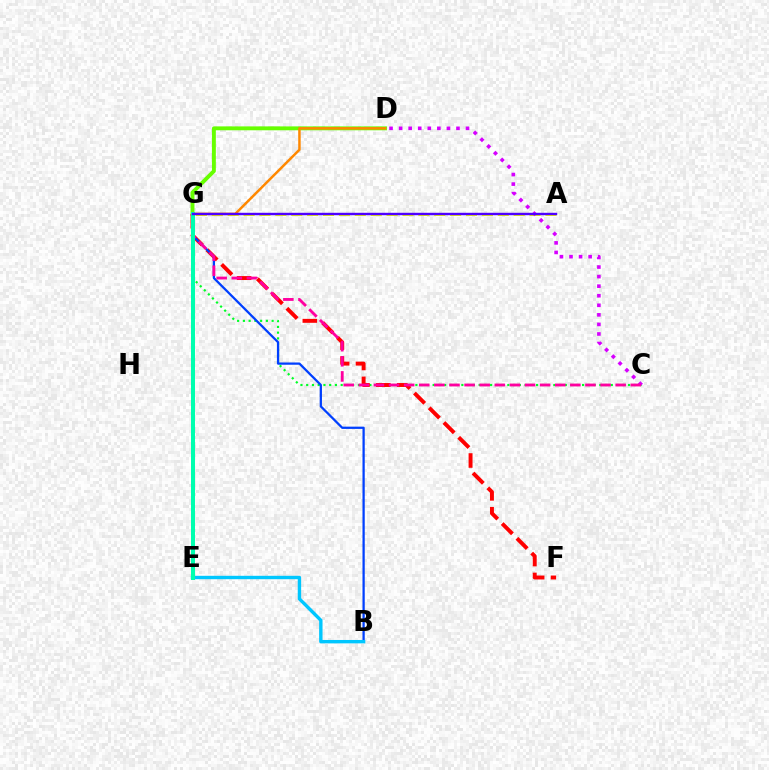{('C', 'G'): [{'color': '#00ff27', 'line_style': 'dotted', 'thickness': 1.56}, {'color': '#ff00a0', 'line_style': 'dashed', 'thickness': 2.05}], ('D', 'G'): [{'color': '#66ff00', 'line_style': 'solid', 'thickness': 2.8}, {'color': '#ff8800', 'line_style': 'solid', 'thickness': 1.79}], ('F', 'G'): [{'color': '#ff0000', 'line_style': 'dashed', 'thickness': 2.83}], ('B', 'G'): [{'color': '#003fff', 'line_style': 'solid', 'thickness': 1.63}], ('A', 'G'): [{'color': '#eeff00', 'line_style': 'dashed', 'thickness': 2.16}, {'color': '#4f00ff', 'line_style': 'solid', 'thickness': 1.74}], ('C', 'D'): [{'color': '#d600ff', 'line_style': 'dotted', 'thickness': 2.6}], ('B', 'E'): [{'color': '#00c7ff', 'line_style': 'solid', 'thickness': 2.44}], ('E', 'G'): [{'color': '#00ffaf', 'line_style': 'solid', 'thickness': 2.88}]}